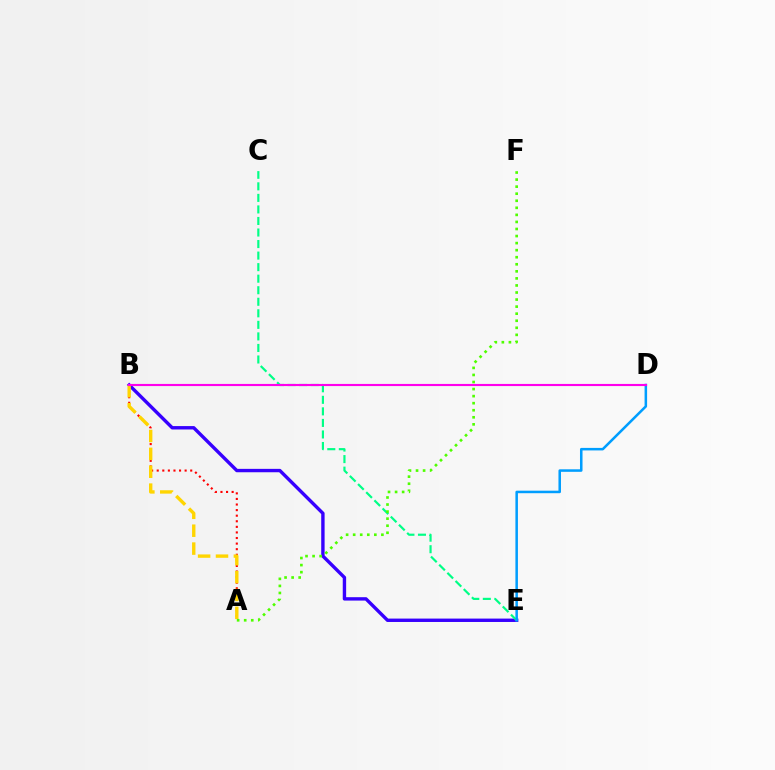{('A', 'B'): [{'color': '#ff0000', 'line_style': 'dotted', 'thickness': 1.52}, {'color': '#ffd500', 'line_style': 'dashed', 'thickness': 2.43}], ('B', 'E'): [{'color': '#3700ff', 'line_style': 'solid', 'thickness': 2.44}], ('C', 'E'): [{'color': '#00ff86', 'line_style': 'dashed', 'thickness': 1.57}], ('D', 'E'): [{'color': '#009eff', 'line_style': 'solid', 'thickness': 1.82}], ('B', 'D'): [{'color': '#ff00ed', 'line_style': 'solid', 'thickness': 1.54}], ('A', 'F'): [{'color': '#4fff00', 'line_style': 'dotted', 'thickness': 1.92}]}